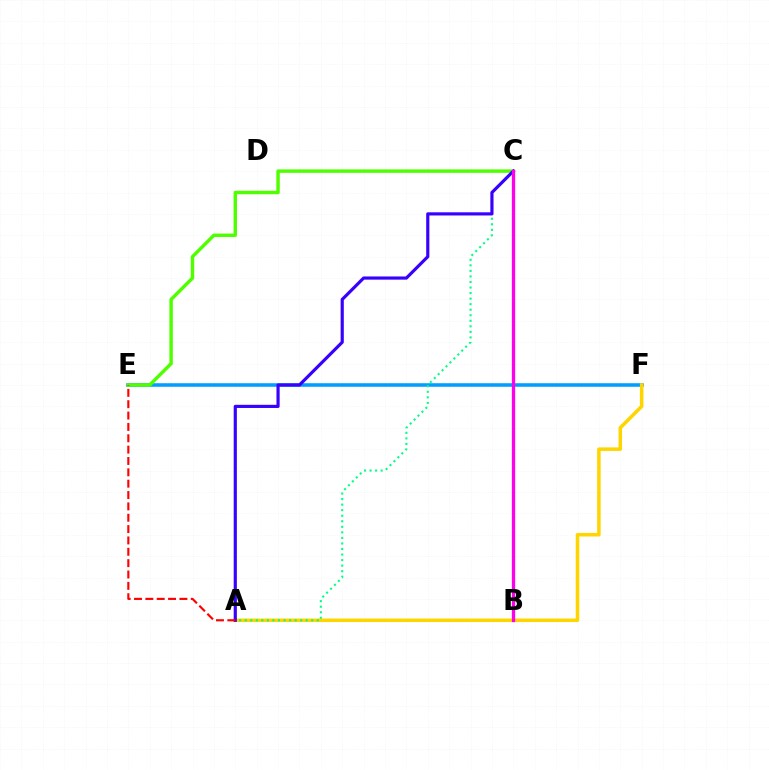{('E', 'F'): [{'color': '#009eff', 'line_style': 'solid', 'thickness': 2.55}], ('A', 'F'): [{'color': '#ffd500', 'line_style': 'solid', 'thickness': 2.54}], ('C', 'E'): [{'color': '#4fff00', 'line_style': 'solid', 'thickness': 2.47}], ('A', 'C'): [{'color': '#00ff86', 'line_style': 'dotted', 'thickness': 1.51}, {'color': '#3700ff', 'line_style': 'solid', 'thickness': 2.28}], ('A', 'E'): [{'color': '#ff0000', 'line_style': 'dashed', 'thickness': 1.54}], ('B', 'C'): [{'color': '#ff00ed', 'line_style': 'solid', 'thickness': 2.37}]}